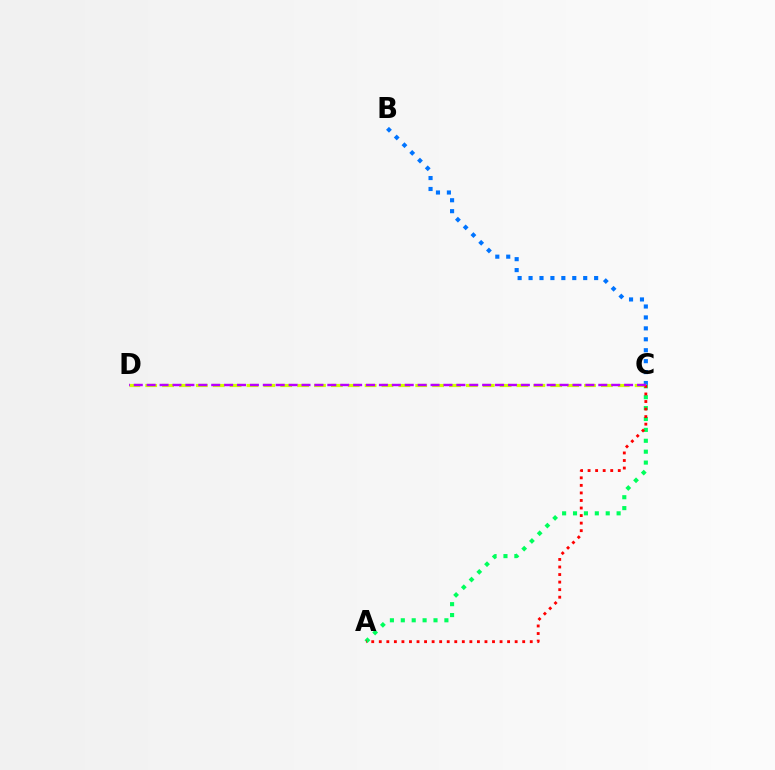{('B', 'C'): [{'color': '#0074ff', 'line_style': 'dotted', 'thickness': 2.97}], ('A', 'C'): [{'color': '#00ff5c', 'line_style': 'dotted', 'thickness': 2.96}, {'color': '#ff0000', 'line_style': 'dotted', 'thickness': 2.05}], ('C', 'D'): [{'color': '#d1ff00', 'line_style': 'dashed', 'thickness': 2.29}, {'color': '#b900ff', 'line_style': 'dashed', 'thickness': 1.75}]}